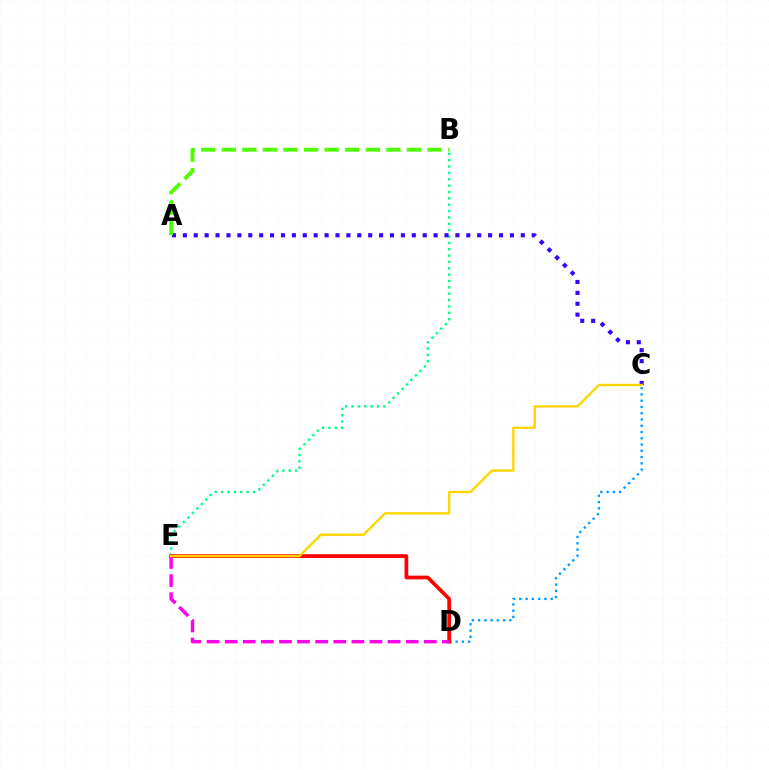{('B', 'E'): [{'color': '#00ff86', 'line_style': 'dotted', 'thickness': 1.73}], ('C', 'D'): [{'color': '#009eff', 'line_style': 'dotted', 'thickness': 1.7}], ('D', 'E'): [{'color': '#ff0000', 'line_style': 'solid', 'thickness': 2.68}, {'color': '#ff00ed', 'line_style': 'dashed', 'thickness': 2.46}], ('A', 'C'): [{'color': '#3700ff', 'line_style': 'dotted', 'thickness': 2.96}], ('C', 'E'): [{'color': '#ffd500', 'line_style': 'solid', 'thickness': 1.7}], ('A', 'B'): [{'color': '#4fff00', 'line_style': 'dashed', 'thickness': 2.8}]}